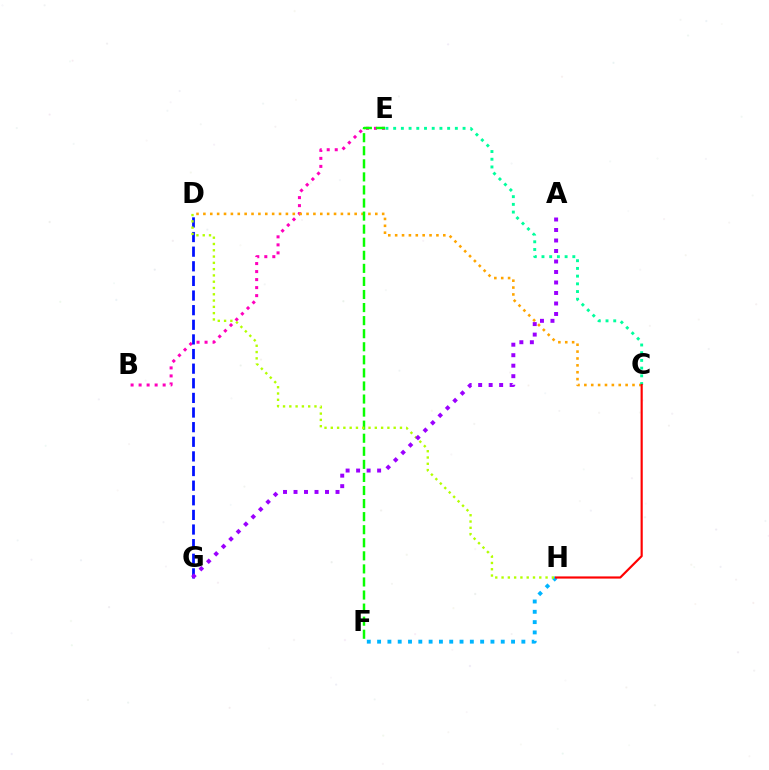{('B', 'E'): [{'color': '#ff00bd', 'line_style': 'dotted', 'thickness': 2.18}], ('D', 'G'): [{'color': '#0010ff', 'line_style': 'dashed', 'thickness': 1.99}], ('C', 'D'): [{'color': '#ffa500', 'line_style': 'dotted', 'thickness': 1.87}], ('F', 'H'): [{'color': '#00b5ff', 'line_style': 'dotted', 'thickness': 2.8}], ('E', 'F'): [{'color': '#08ff00', 'line_style': 'dashed', 'thickness': 1.78}], ('C', 'E'): [{'color': '#00ff9d', 'line_style': 'dotted', 'thickness': 2.1}], ('D', 'H'): [{'color': '#b3ff00', 'line_style': 'dotted', 'thickness': 1.71}], ('C', 'H'): [{'color': '#ff0000', 'line_style': 'solid', 'thickness': 1.56}], ('A', 'G'): [{'color': '#9b00ff', 'line_style': 'dotted', 'thickness': 2.85}]}